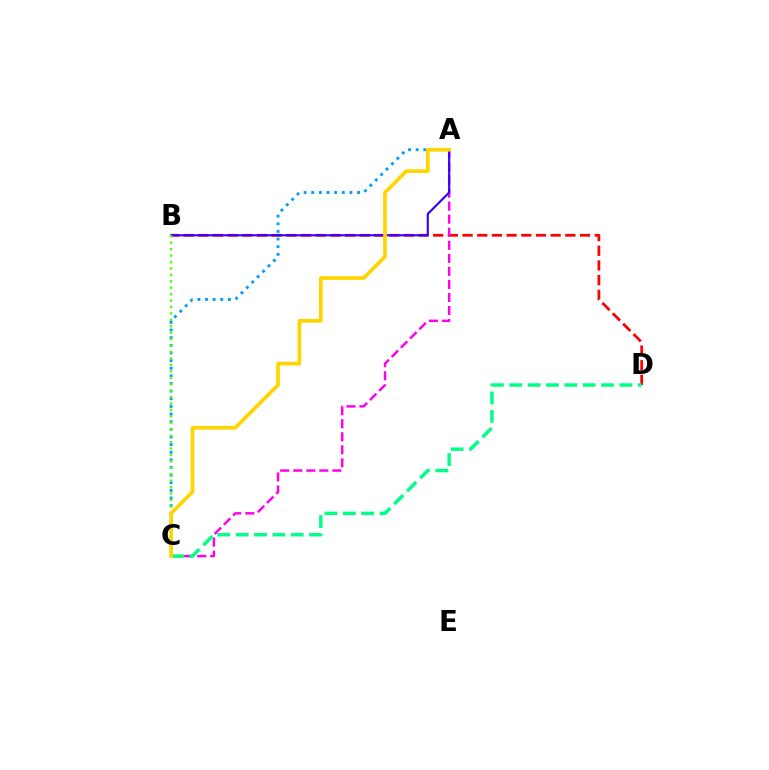{('B', 'D'): [{'color': '#ff0000', 'line_style': 'dashed', 'thickness': 1.99}], ('A', 'C'): [{'color': '#ff00ed', 'line_style': 'dashed', 'thickness': 1.77}, {'color': '#009eff', 'line_style': 'dotted', 'thickness': 2.07}, {'color': '#ffd500', 'line_style': 'solid', 'thickness': 2.67}], ('A', 'B'): [{'color': '#3700ff', 'line_style': 'solid', 'thickness': 1.55}], ('C', 'D'): [{'color': '#00ff86', 'line_style': 'dashed', 'thickness': 2.5}], ('B', 'C'): [{'color': '#4fff00', 'line_style': 'dotted', 'thickness': 1.75}]}